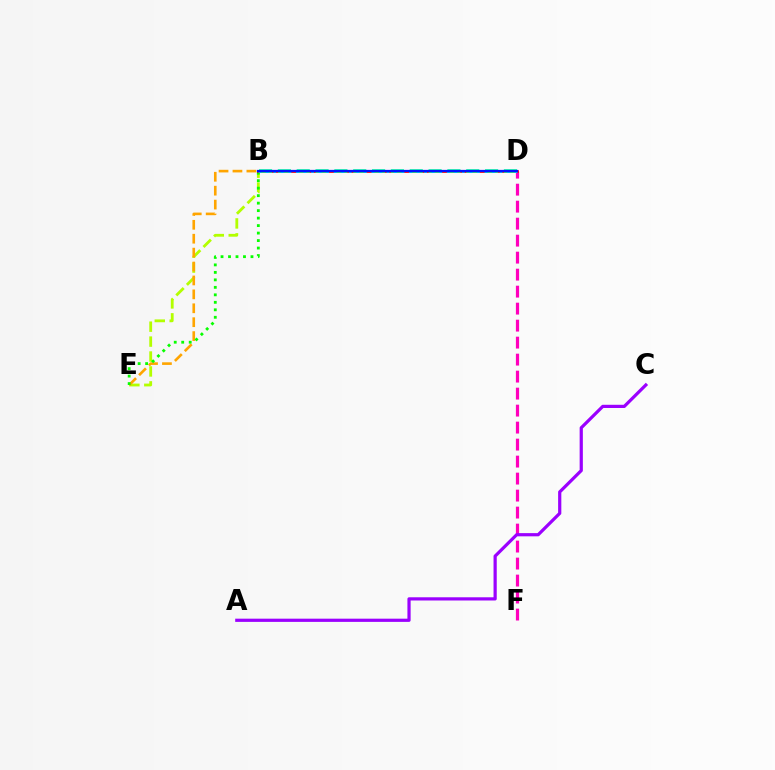{('B', 'E'): [{'color': '#b3ff00', 'line_style': 'dashed', 'thickness': 2.03}, {'color': '#ffa500', 'line_style': 'dashed', 'thickness': 1.89}, {'color': '#08ff00', 'line_style': 'dotted', 'thickness': 2.03}], ('D', 'F'): [{'color': '#ff00bd', 'line_style': 'dashed', 'thickness': 2.31}], ('A', 'C'): [{'color': '#9b00ff', 'line_style': 'solid', 'thickness': 2.31}], ('B', 'D'): [{'color': '#ff0000', 'line_style': 'solid', 'thickness': 1.95}, {'color': '#00ff9d', 'line_style': 'dashed', 'thickness': 2.56}, {'color': '#00b5ff', 'line_style': 'dotted', 'thickness': 2.05}, {'color': '#0010ff', 'line_style': 'solid', 'thickness': 1.61}]}